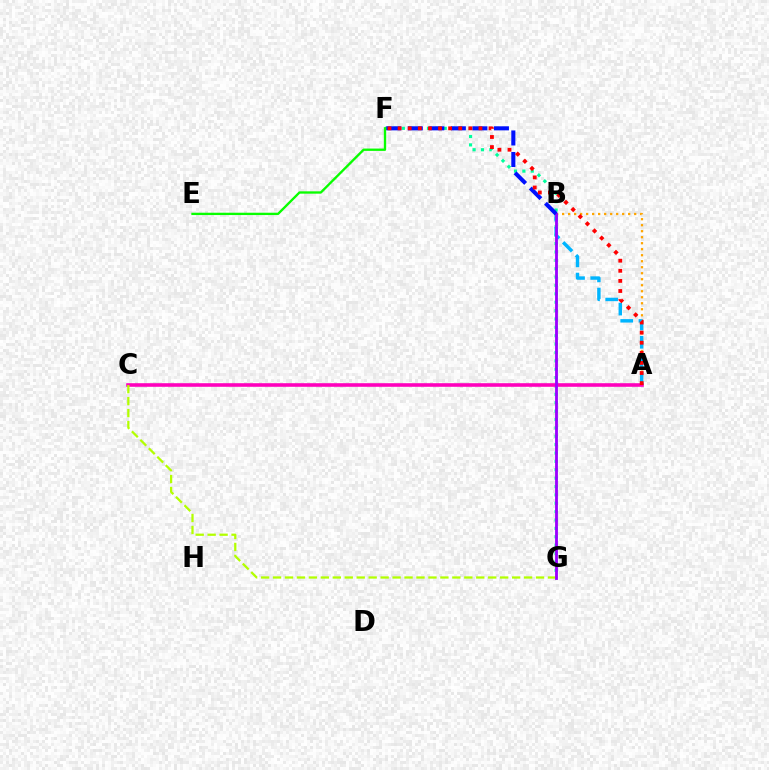{('F', 'G'): [{'color': '#00ff9d', 'line_style': 'dotted', 'thickness': 2.28}], ('A', 'C'): [{'color': '#ff00bd', 'line_style': 'solid', 'thickness': 2.58}], ('A', 'B'): [{'color': '#ffa500', 'line_style': 'dotted', 'thickness': 1.63}, {'color': '#00b5ff', 'line_style': 'dashed', 'thickness': 2.47}], ('C', 'G'): [{'color': '#b3ff00', 'line_style': 'dashed', 'thickness': 1.62}], ('B', 'G'): [{'color': '#9b00ff', 'line_style': 'solid', 'thickness': 2.03}], ('B', 'F'): [{'color': '#0010ff', 'line_style': 'dashed', 'thickness': 2.93}], ('A', 'F'): [{'color': '#ff0000', 'line_style': 'dotted', 'thickness': 2.74}], ('E', 'F'): [{'color': '#08ff00', 'line_style': 'solid', 'thickness': 1.68}]}